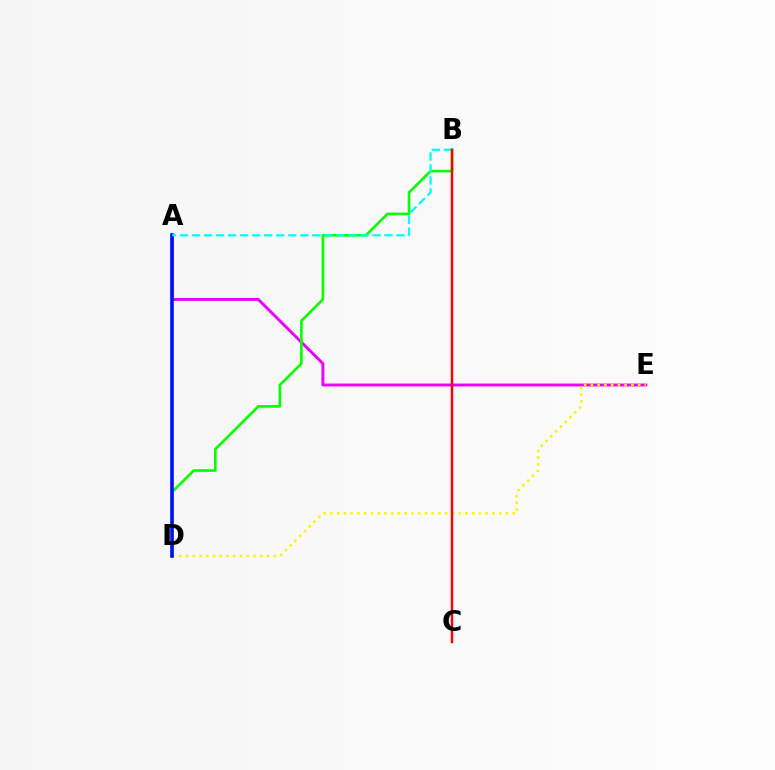{('A', 'E'): [{'color': '#ee00ff', 'line_style': 'solid', 'thickness': 2.1}], ('D', 'E'): [{'color': '#fcf500', 'line_style': 'dotted', 'thickness': 1.83}], ('B', 'D'): [{'color': '#08ff00', 'line_style': 'solid', 'thickness': 1.91}], ('A', 'D'): [{'color': '#0010ff', 'line_style': 'solid', 'thickness': 2.59}], ('A', 'B'): [{'color': '#00fff6', 'line_style': 'dashed', 'thickness': 1.63}], ('B', 'C'): [{'color': '#ff0000', 'line_style': 'solid', 'thickness': 1.76}]}